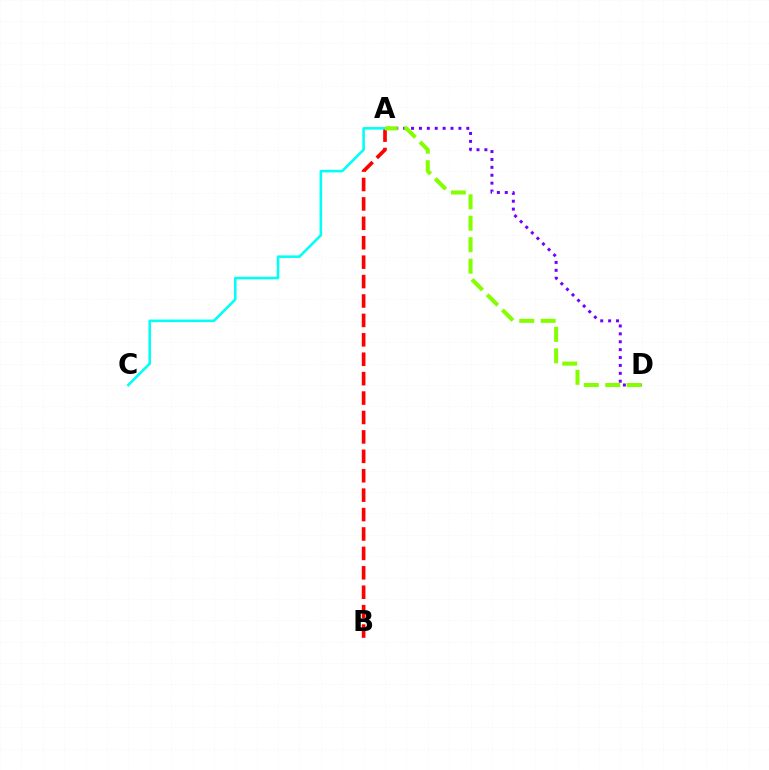{('A', 'B'): [{'color': '#ff0000', 'line_style': 'dashed', 'thickness': 2.64}], ('A', 'C'): [{'color': '#00fff6', 'line_style': 'solid', 'thickness': 1.85}], ('A', 'D'): [{'color': '#7200ff', 'line_style': 'dotted', 'thickness': 2.14}, {'color': '#84ff00', 'line_style': 'dashed', 'thickness': 2.91}]}